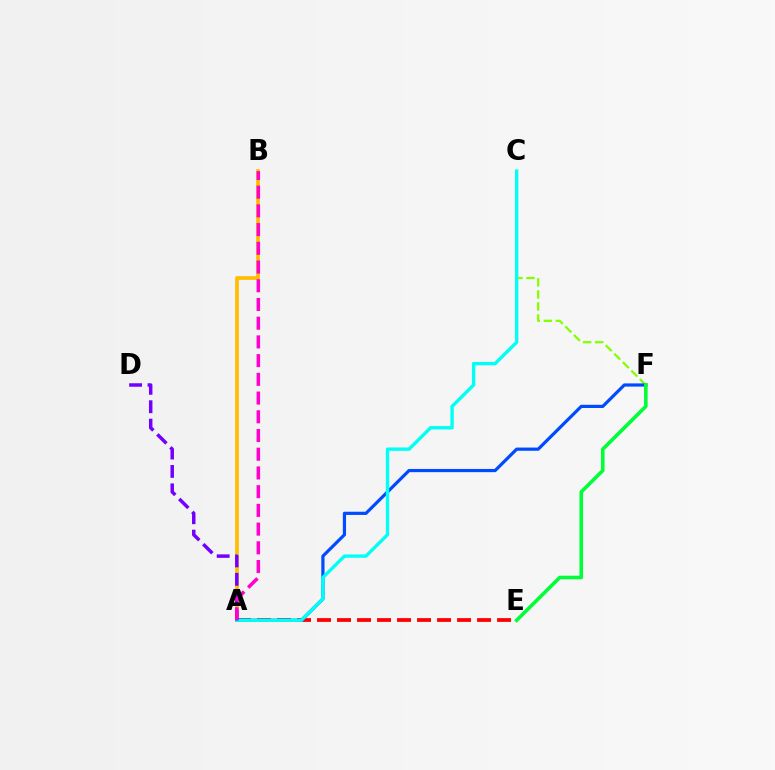{('C', 'F'): [{'color': '#84ff00', 'line_style': 'dashed', 'thickness': 1.63}], ('A', 'B'): [{'color': '#ffbd00', 'line_style': 'solid', 'thickness': 2.66}, {'color': '#ff00cf', 'line_style': 'dashed', 'thickness': 2.54}], ('A', 'E'): [{'color': '#ff0000', 'line_style': 'dashed', 'thickness': 2.72}], ('A', 'F'): [{'color': '#004bff', 'line_style': 'solid', 'thickness': 2.31}], ('A', 'C'): [{'color': '#00fff6', 'line_style': 'solid', 'thickness': 2.42}], ('E', 'F'): [{'color': '#00ff39', 'line_style': 'solid', 'thickness': 2.6}], ('A', 'D'): [{'color': '#7200ff', 'line_style': 'dashed', 'thickness': 2.5}]}